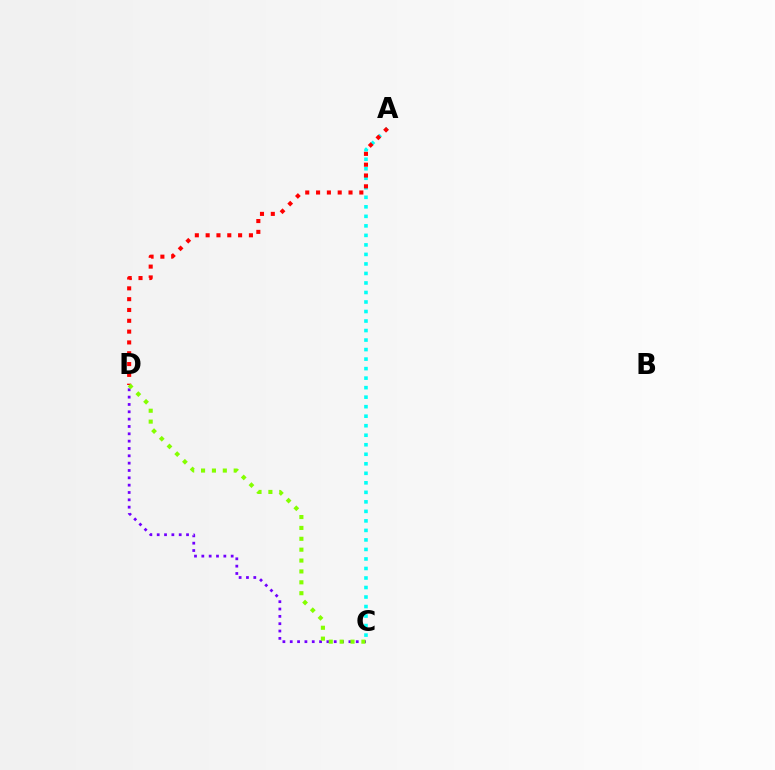{('A', 'C'): [{'color': '#00fff6', 'line_style': 'dotted', 'thickness': 2.59}], ('A', 'D'): [{'color': '#ff0000', 'line_style': 'dotted', 'thickness': 2.94}], ('C', 'D'): [{'color': '#7200ff', 'line_style': 'dotted', 'thickness': 1.99}, {'color': '#84ff00', 'line_style': 'dotted', 'thickness': 2.96}]}